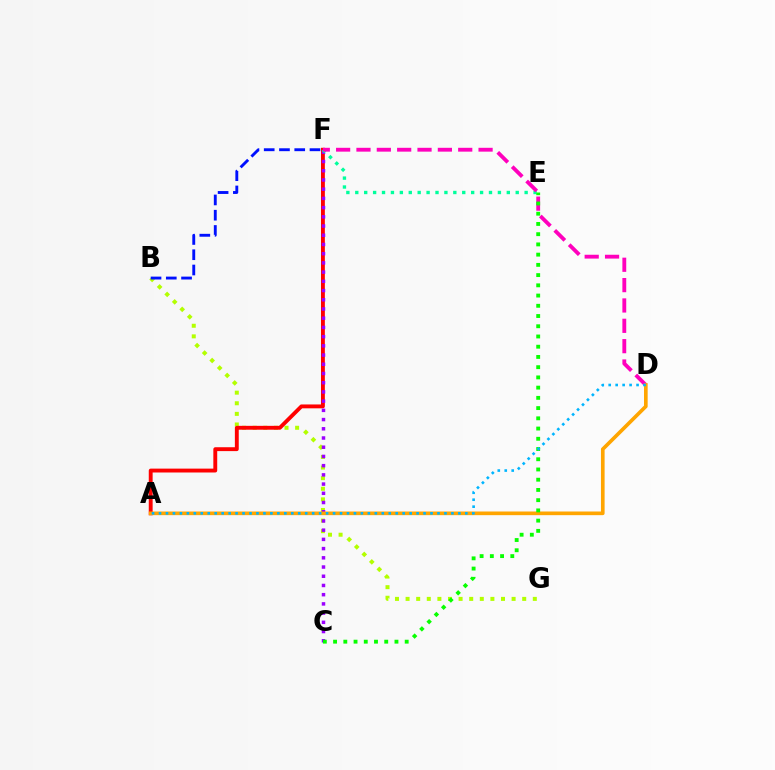{('B', 'G'): [{'color': '#b3ff00', 'line_style': 'dotted', 'thickness': 2.88}], ('A', 'F'): [{'color': '#ff0000', 'line_style': 'solid', 'thickness': 2.79}], ('C', 'F'): [{'color': '#9b00ff', 'line_style': 'dotted', 'thickness': 2.5}], ('B', 'F'): [{'color': '#0010ff', 'line_style': 'dashed', 'thickness': 2.07}], ('E', 'F'): [{'color': '#00ff9d', 'line_style': 'dotted', 'thickness': 2.42}], ('D', 'F'): [{'color': '#ff00bd', 'line_style': 'dashed', 'thickness': 2.76}], ('A', 'D'): [{'color': '#ffa500', 'line_style': 'solid', 'thickness': 2.63}, {'color': '#00b5ff', 'line_style': 'dotted', 'thickness': 1.89}], ('C', 'E'): [{'color': '#08ff00', 'line_style': 'dotted', 'thickness': 2.78}]}